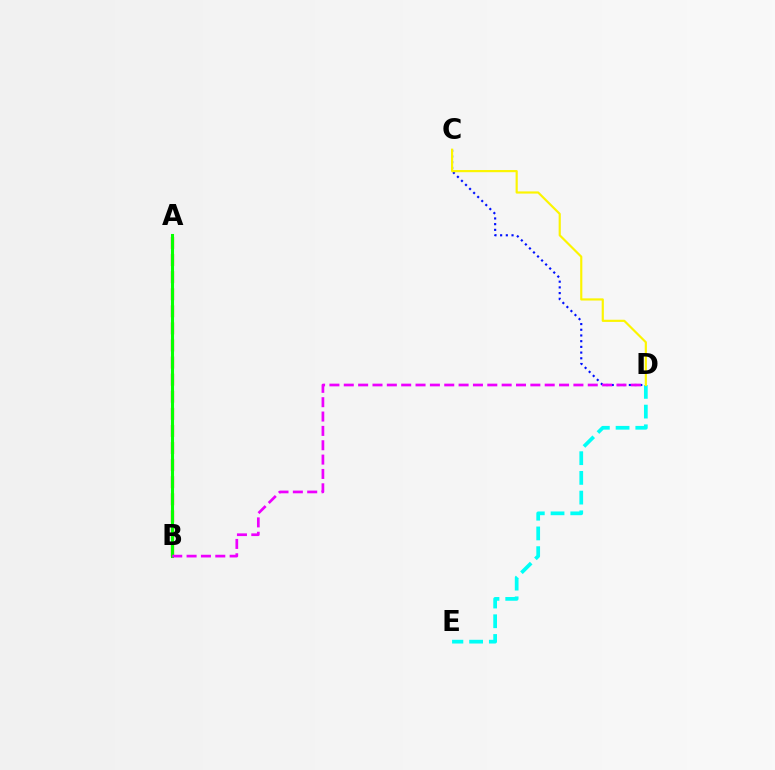{('C', 'D'): [{'color': '#0010ff', 'line_style': 'dotted', 'thickness': 1.55}, {'color': '#fcf500', 'line_style': 'solid', 'thickness': 1.56}], ('A', 'B'): [{'color': '#ff0000', 'line_style': 'dashed', 'thickness': 2.32}, {'color': '#08ff00', 'line_style': 'solid', 'thickness': 2.21}], ('D', 'E'): [{'color': '#00fff6', 'line_style': 'dashed', 'thickness': 2.68}], ('B', 'D'): [{'color': '#ee00ff', 'line_style': 'dashed', 'thickness': 1.95}]}